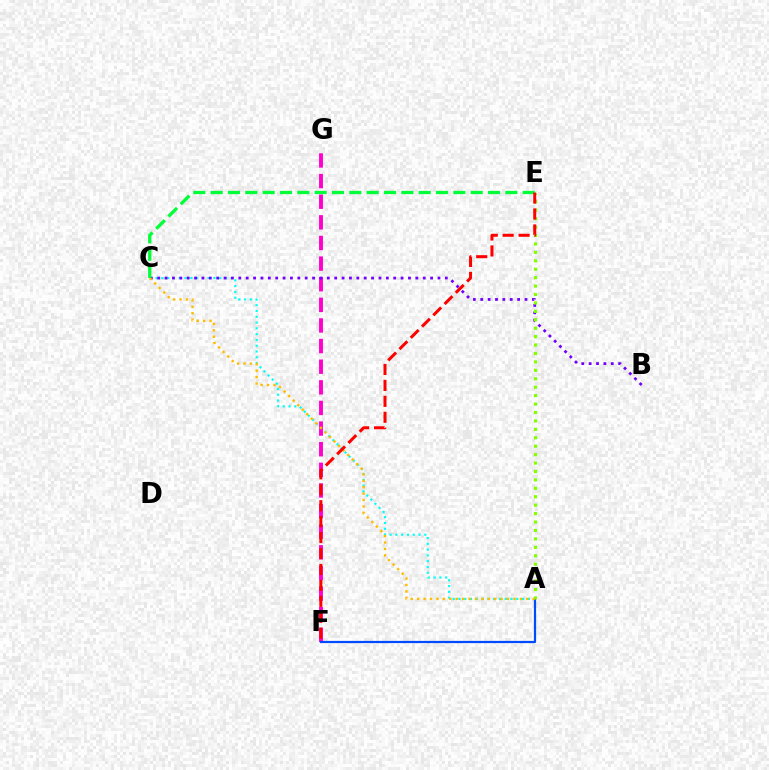{('A', 'C'): [{'color': '#00fff6', 'line_style': 'dotted', 'thickness': 1.57}, {'color': '#ffbd00', 'line_style': 'dotted', 'thickness': 1.74}], ('F', 'G'): [{'color': '#ff00cf', 'line_style': 'dashed', 'thickness': 2.8}], ('A', 'F'): [{'color': '#004bff', 'line_style': 'solid', 'thickness': 1.6}], ('B', 'C'): [{'color': '#7200ff', 'line_style': 'dotted', 'thickness': 2.0}], ('A', 'E'): [{'color': '#84ff00', 'line_style': 'dotted', 'thickness': 2.29}], ('C', 'E'): [{'color': '#00ff39', 'line_style': 'dashed', 'thickness': 2.36}], ('E', 'F'): [{'color': '#ff0000', 'line_style': 'dashed', 'thickness': 2.17}]}